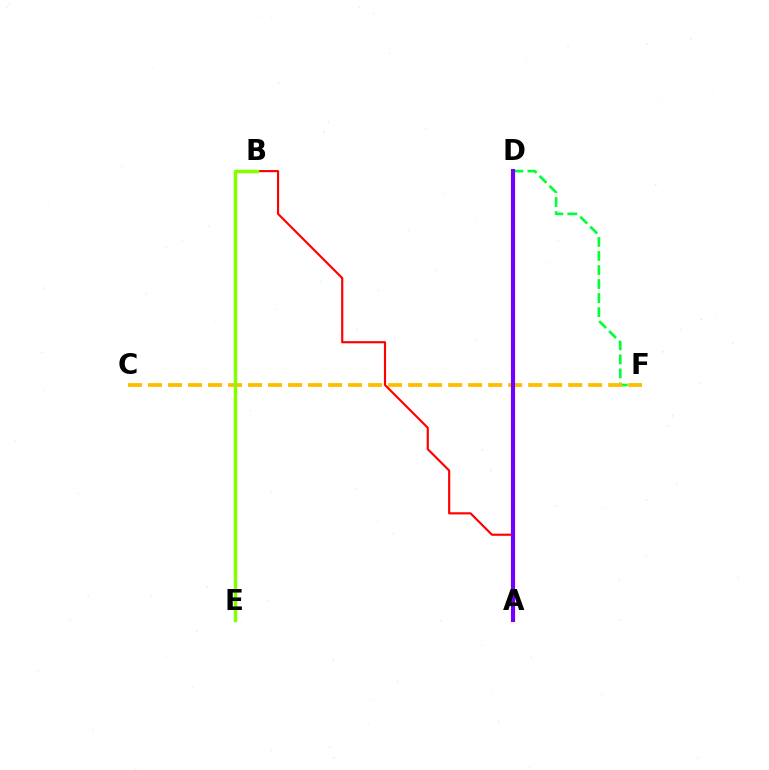{('A', 'D'): [{'color': '#ff00cf', 'line_style': 'dashed', 'thickness': 2.2}, {'color': '#00fff6', 'line_style': 'dashed', 'thickness': 2.16}, {'color': '#004bff', 'line_style': 'dotted', 'thickness': 1.61}, {'color': '#7200ff', 'line_style': 'solid', 'thickness': 2.96}], ('D', 'F'): [{'color': '#00ff39', 'line_style': 'dashed', 'thickness': 1.91}], ('C', 'F'): [{'color': '#ffbd00', 'line_style': 'dashed', 'thickness': 2.72}], ('A', 'B'): [{'color': '#ff0000', 'line_style': 'solid', 'thickness': 1.55}], ('B', 'E'): [{'color': '#84ff00', 'line_style': 'solid', 'thickness': 2.49}]}